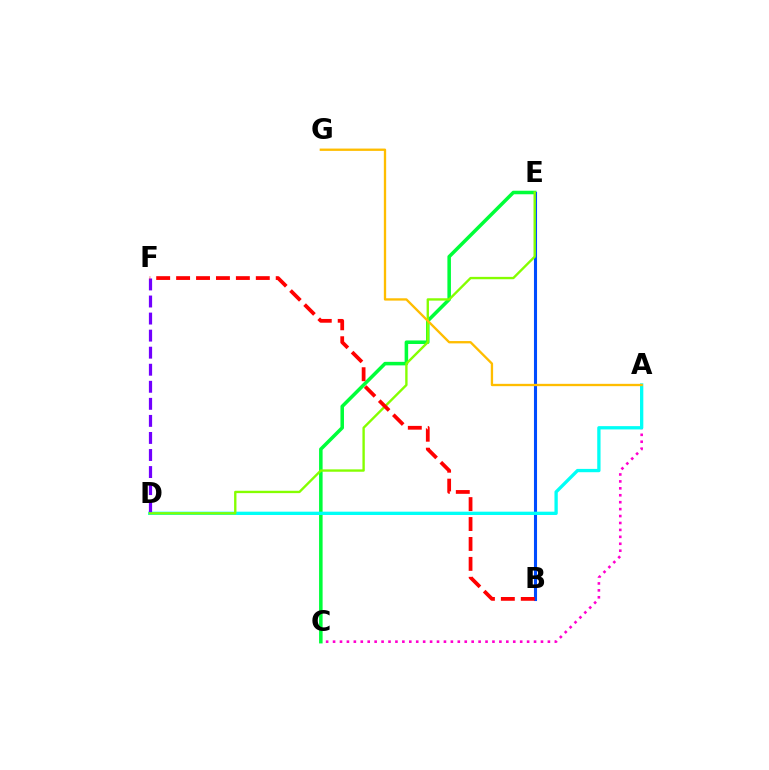{('A', 'C'): [{'color': '#ff00cf', 'line_style': 'dotted', 'thickness': 1.88}], ('C', 'E'): [{'color': '#00ff39', 'line_style': 'solid', 'thickness': 2.55}], ('B', 'E'): [{'color': '#004bff', 'line_style': 'solid', 'thickness': 2.22}], ('A', 'D'): [{'color': '#00fff6', 'line_style': 'solid', 'thickness': 2.38}], ('D', 'E'): [{'color': '#84ff00', 'line_style': 'solid', 'thickness': 1.71}], ('D', 'F'): [{'color': '#7200ff', 'line_style': 'dashed', 'thickness': 2.32}], ('B', 'F'): [{'color': '#ff0000', 'line_style': 'dashed', 'thickness': 2.71}], ('A', 'G'): [{'color': '#ffbd00', 'line_style': 'solid', 'thickness': 1.67}]}